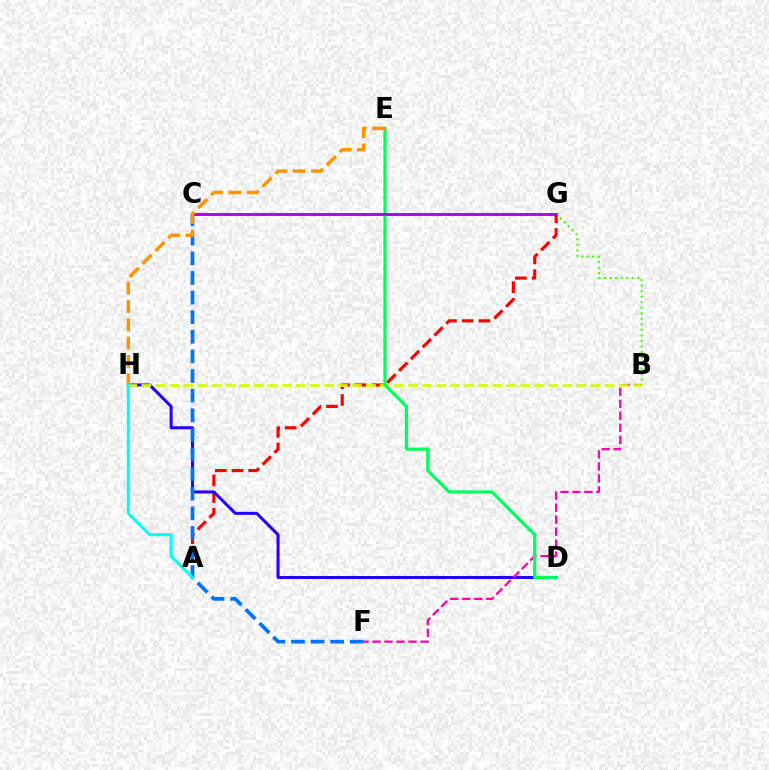{('B', 'G'): [{'color': '#3dff00', 'line_style': 'dotted', 'thickness': 1.5}], ('A', 'G'): [{'color': '#ff0000', 'line_style': 'dashed', 'thickness': 2.27}], ('D', 'H'): [{'color': '#2500ff', 'line_style': 'solid', 'thickness': 2.18}], ('B', 'F'): [{'color': '#ff00ac', 'line_style': 'dashed', 'thickness': 1.63}], ('B', 'H'): [{'color': '#d1ff00', 'line_style': 'dashed', 'thickness': 1.91}], ('D', 'E'): [{'color': '#00ff5c', 'line_style': 'solid', 'thickness': 2.31}], ('C', 'F'): [{'color': '#0074ff', 'line_style': 'dashed', 'thickness': 2.66}], ('C', 'G'): [{'color': '#b900ff', 'line_style': 'solid', 'thickness': 2.16}], ('E', 'H'): [{'color': '#ff9400', 'line_style': 'dashed', 'thickness': 2.48}], ('A', 'H'): [{'color': '#00fff6', 'line_style': 'solid', 'thickness': 2.21}]}